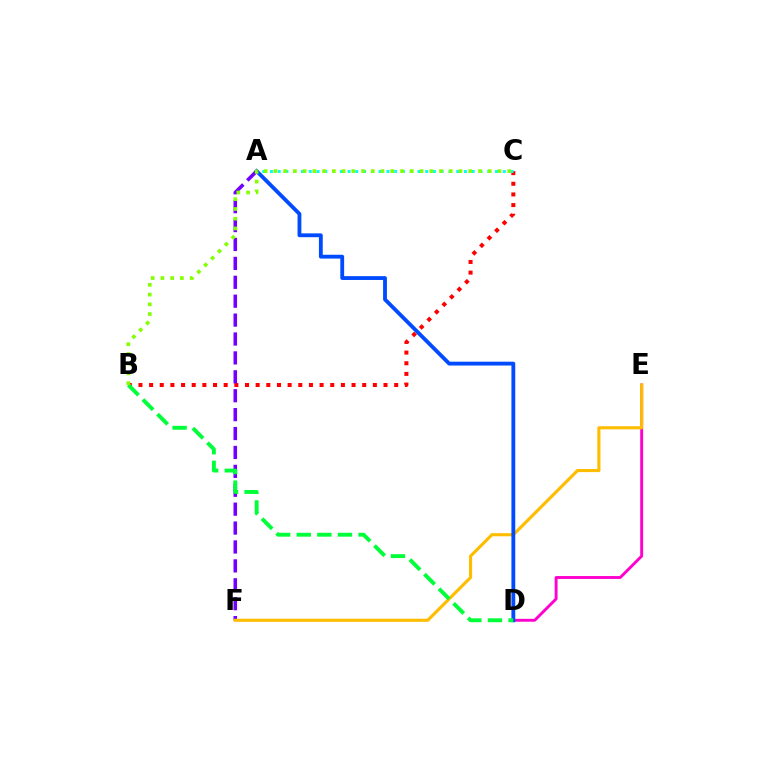{('D', 'E'): [{'color': '#ff00cf', 'line_style': 'solid', 'thickness': 2.08}], ('B', 'C'): [{'color': '#ff0000', 'line_style': 'dotted', 'thickness': 2.9}, {'color': '#84ff00', 'line_style': 'dotted', 'thickness': 2.65}], ('A', 'C'): [{'color': '#00fff6', 'line_style': 'dotted', 'thickness': 2.11}], ('A', 'F'): [{'color': '#7200ff', 'line_style': 'dashed', 'thickness': 2.57}], ('E', 'F'): [{'color': '#ffbd00', 'line_style': 'solid', 'thickness': 2.24}], ('A', 'D'): [{'color': '#004bff', 'line_style': 'solid', 'thickness': 2.76}], ('B', 'D'): [{'color': '#00ff39', 'line_style': 'dashed', 'thickness': 2.8}]}